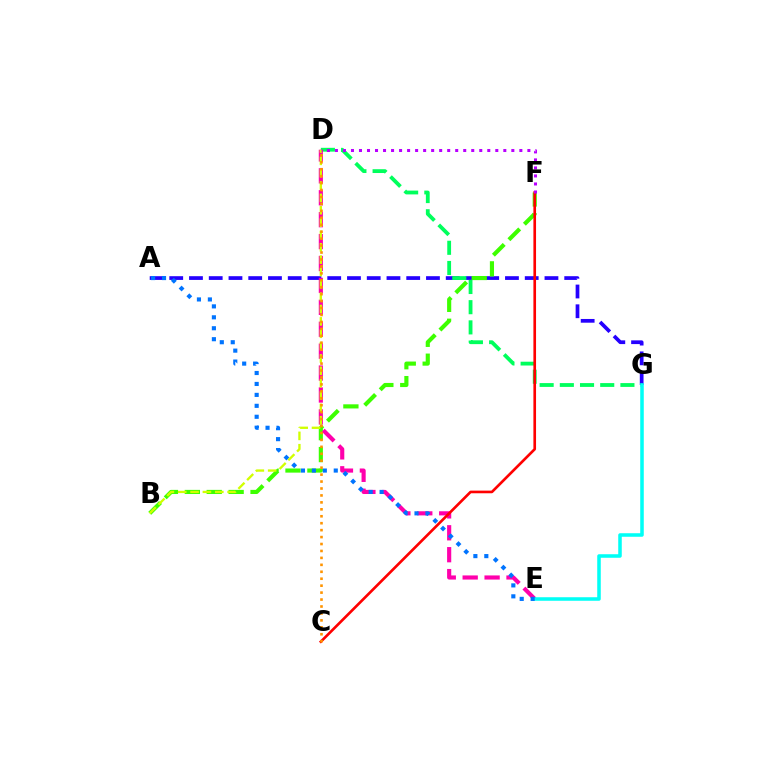{('A', 'G'): [{'color': '#2500ff', 'line_style': 'dashed', 'thickness': 2.68}], ('B', 'F'): [{'color': '#3dff00', 'line_style': 'dashed', 'thickness': 2.98}], ('D', 'G'): [{'color': '#00ff5c', 'line_style': 'dashed', 'thickness': 2.74}], ('D', 'E'): [{'color': '#ff00ac', 'line_style': 'dashed', 'thickness': 2.98}], ('C', 'F'): [{'color': '#ff0000', 'line_style': 'solid', 'thickness': 1.91}], ('E', 'G'): [{'color': '#00fff6', 'line_style': 'solid', 'thickness': 2.55}], ('A', 'E'): [{'color': '#0074ff', 'line_style': 'dotted', 'thickness': 2.97}], ('B', 'D'): [{'color': '#d1ff00', 'line_style': 'dashed', 'thickness': 1.68}], ('D', 'F'): [{'color': '#b900ff', 'line_style': 'dotted', 'thickness': 2.18}], ('C', 'D'): [{'color': '#ff9400', 'line_style': 'dotted', 'thickness': 1.89}]}